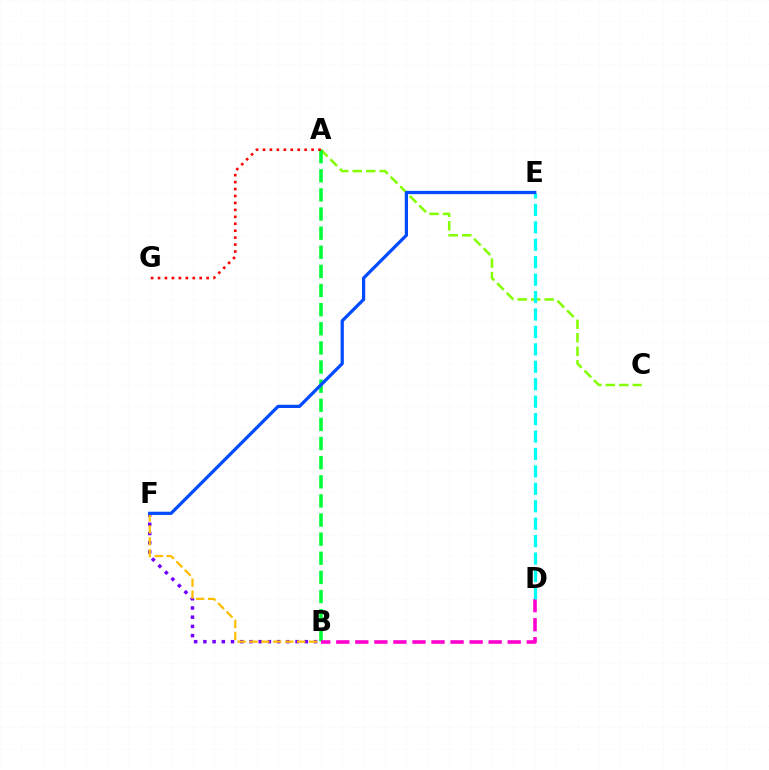{('A', 'C'): [{'color': '#84ff00', 'line_style': 'dashed', 'thickness': 1.84}], ('B', 'F'): [{'color': '#7200ff', 'line_style': 'dotted', 'thickness': 2.5}, {'color': '#ffbd00', 'line_style': 'dashed', 'thickness': 1.62}], ('A', 'B'): [{'color': '#00ff39', 'line_style': 'dashed', 'thickness': 2.6}], ('A', 'G'): [{'color': '#ff0000', 'line_style': 'dotted', 'thickness': 1.89}], ('B', 'D'): [{'color': '#ff00cf', 'line_style': 'dashed', 'thickness': 2.59}], ('D', 'E'): [{'color': '#00fff6', 'line_style': 'dashed', 'thickness': 2.37}], ('E', 'F'): [{'color': '#004bff', 'line_style': 'solid', 'thickness': 2.33}]}